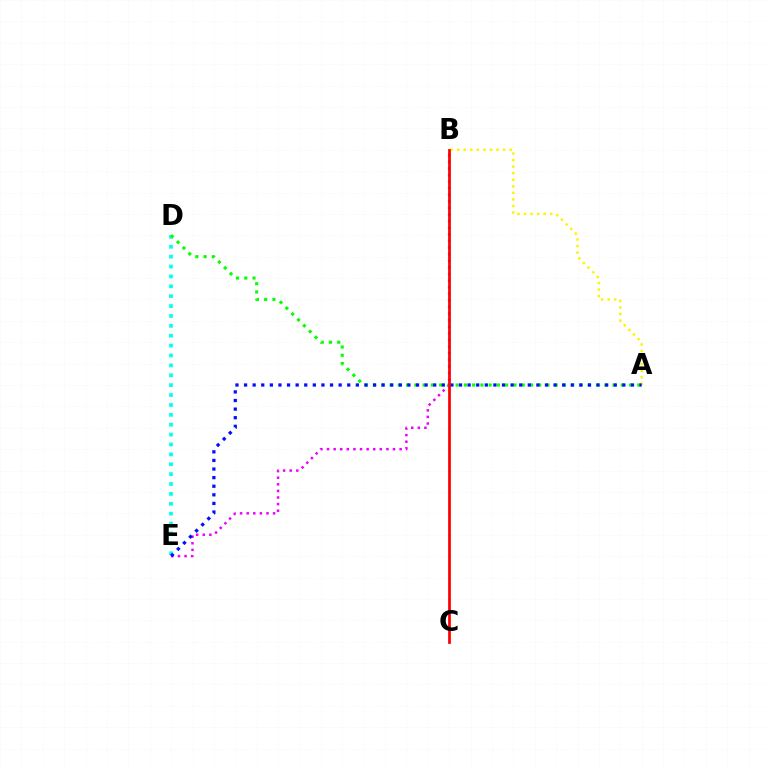{('D', 'E'): [{'color': '#00fff6', 'line_style': 'dotted', 'thickness': 2.69}], ('B', 'E'): [{'color': '#ee00ff', 'line_style': 'dotted', 'thickness': 1.79}], ('A', 'B'): [{'color': '#fcf500', 'line_style': 'dotted', 'thickness': 1.78}], ('A', 'D'): [{'color': '#08ff00', 'line_style': 'dotted', 'thickness': 2.24}], ('A', 'E'): [{'color': '#0010ff', 'line_style': 'dotted', 'thickness': 2.34}], ('B', 'C'): [{'color': '#ff0000', 'line_style': 'solid', 'thickness': 1.97}]}